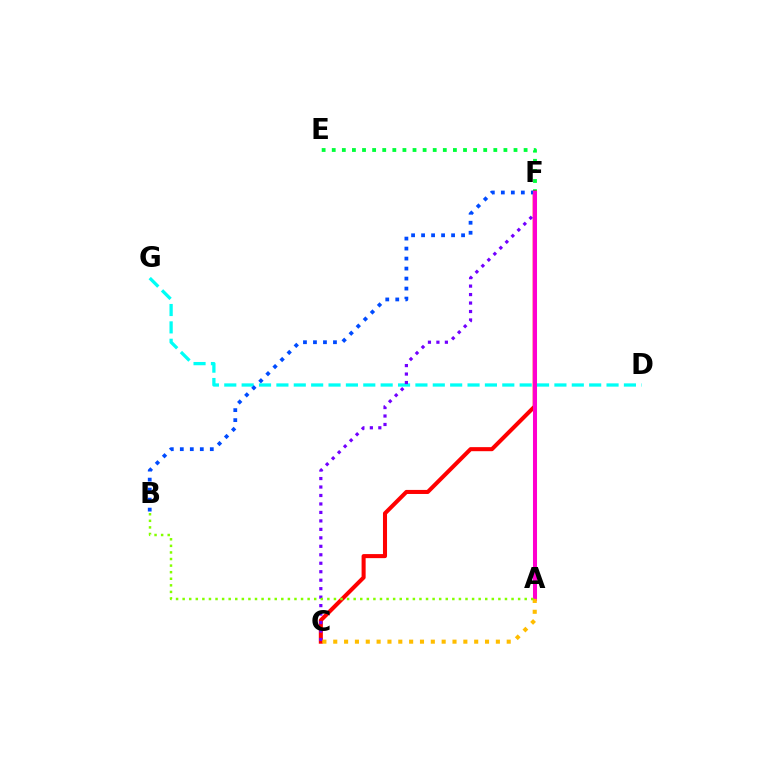{('D', 'G'): [{'color': '#00fff6', 'line_style': 'dashed', 'thickness': 2.36}], ('E', 'F'): [{'color': '#00ff39', 'line_style': 'dotted', 'thickness': 2.74}], ('C', 'F'): [{'color': '#ff0000', 'line_style': 'solid', 'thickness': 2.92}, {'color': '#7200ff', 'line_style': 'dotted', 'thickness': 2.3}], ('B', 'F'): [{'color': '#004bff', 'line_style': 'dotted', 'thickness': 2.72}], ('A', 'F'): [{'color': '#ff00cf', 'line_style': 'solid', 'thickness': 2.91}], ('A', 'C'): [{'color': '#ffbd00', 'line_style': 'dotted', 'thickness': 2.95}], ('A', 'B'): [{'color': '#84ff00', 'line_style': 'dotted', 'thickness': 1.79}]}